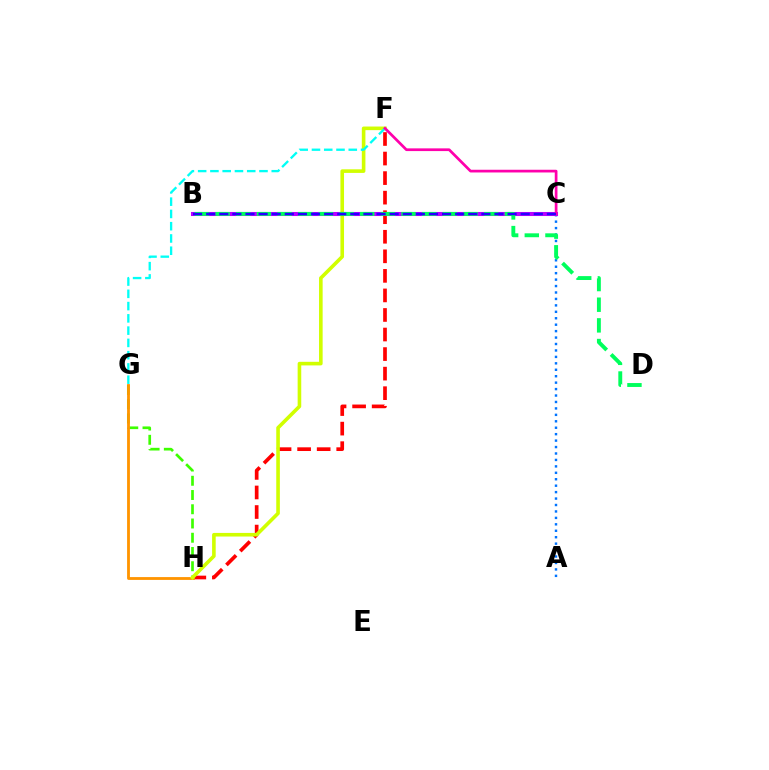{('A', 'C'): [{'color': '#0074ff', 'line_style': 'dotted', 'thickness': 1.75}], ('F', 'H'): [{'color': '#ff0000', 'line_style': 'dashed', 'thickness': 2.66}, {'color': '#d1ff00', 'line_style': 'solid', 'thickness': 2.6}], ('G', 'H'): [{'color': '#3dff00', 'line_style': 'dashed', 'thickness': 1.93}, {'color': '#ff9400', 'line_style': 'solid', 'thickness': 2.03}], ('B', 'C'): [{'color': '#b900ff', 'line_style': 'solid', 'thickness': 2.92}, {'color': '#2500ff', 'line_style': 'dashed', 'thickness': 1.78}], ('F', 'G'): [{'color': '#00fff6', 'line_style': 'dashed', 'thickness': 1.67}], ('B', 'D'): [{'color': '#00ff5c', 'line_style': 'dashed', 'thickness': 2.81}], ('C', 'F'): [{'color': '#ff00ac', 'line_style': 'solid', 'thickness': 1.96}]}